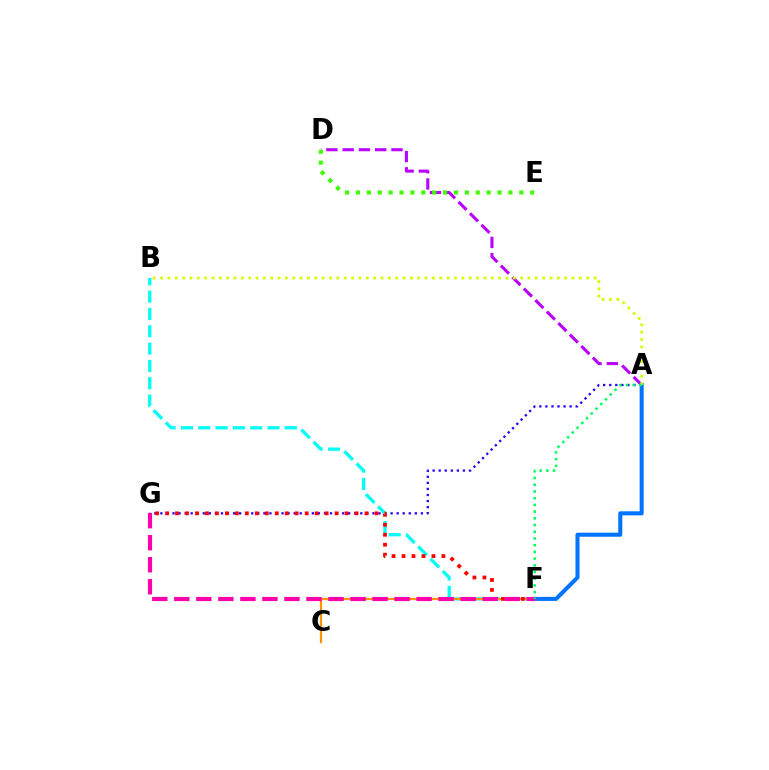{('A', 'G'): [{'color': '#2500ff', 'line_style': 'dotted', 'thickness': 1.65}], ('A', 'D'): [{'color': '#b900ff', 'line_style': 'dashed', 'thickness': 2.21}], ('B', 'F'): [{'color': '#00fff6', 'line_style': 'dashed', 'thickness': 2.35}], ('C', 'F'): [{'color': '#ff9400', 'line_style': 'solid', 'thickness': 1.62}], ('F', 'G'): [{'color': '#ff0000', 'line_style': 'dotted', 'thickness': 2.71}, {'color': '#ff00ac', 'line_style': 'dashed', 'thickness': 2.99}], ('A', 'F'): [{'color': '#0074ff', 'line_style': 'solid', 'thickness': 2.92}, {'color': '#00ff5c', 'line_style': 'dotted', 'thickness': 1.82}], ('A', 'B'): [{'color': '#d1ff00', 'line_style': 'dotted', 'thickness': 2.0}], ('D', 'E'): [{'color': '#3dff00', 'line_style': 'dotted', 'thickness': 2.96}]}